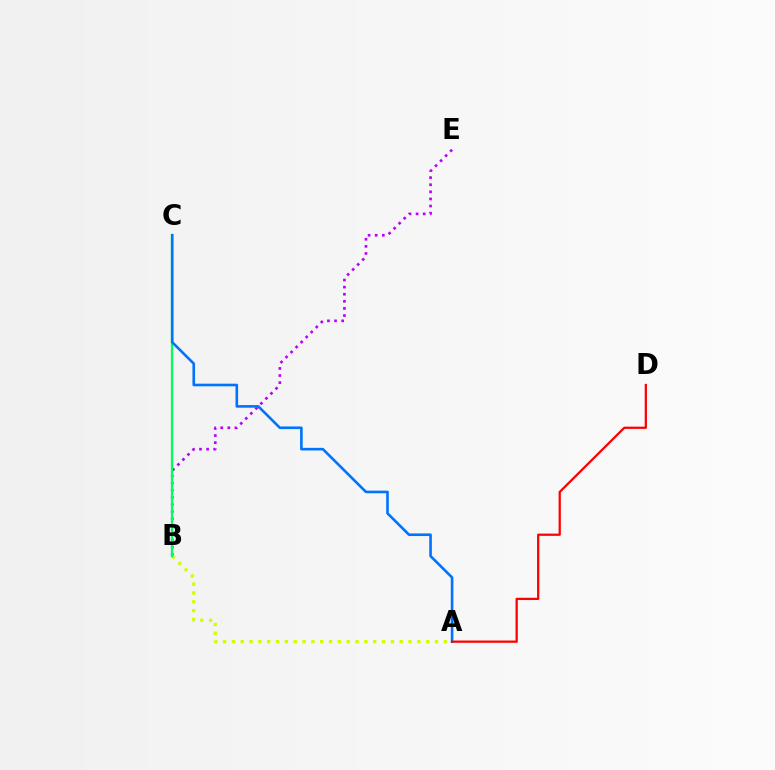{('A', 'B'): [{'color': '#d1ff00', 'line_style': 'dotted', 'thickness': 2.4}], ('B', 'E'): [{'color': '#b900ff', 'line_style': 'dotted', 'thickness': 1.93}], ('B', 'C'): [{'color': '#00ff5c', 'line_style': 'solid', 'thickness': 1.64}], ('A', 'C'): [{'color': '#0074ff', 'line_style': 'solid', 'thickness': 1.89}], ('A', 'D'): [{'color': '#ff0000', 'line_style': 'solid', 'thickness': 1.63}]}